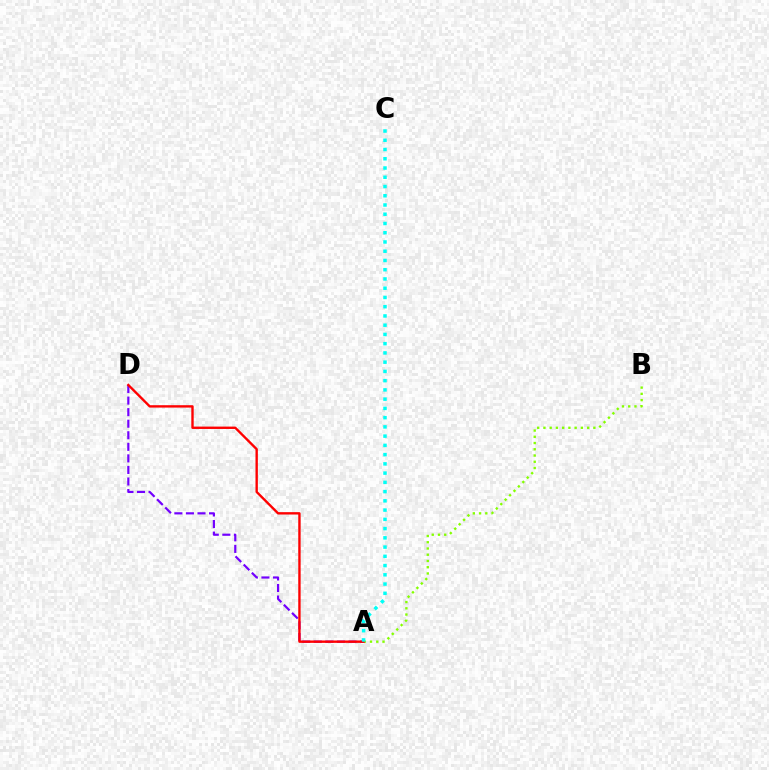{('A', 'D'): [{'color': '#7200ff', 'line_style': 'dashed', 'thickness': 1.57}, {'color': '#ff0000', 'line_style': 'solid', 'thickness': 1.71}], ('A', 'B'): [{'color': '#84ff00', 'line_style': 'dotted', 'thickness': 1.7}], ('A', 'C'): [{'color': '#00fff6', 'line_style': 'dotted', 'thickness': 2.51}]}